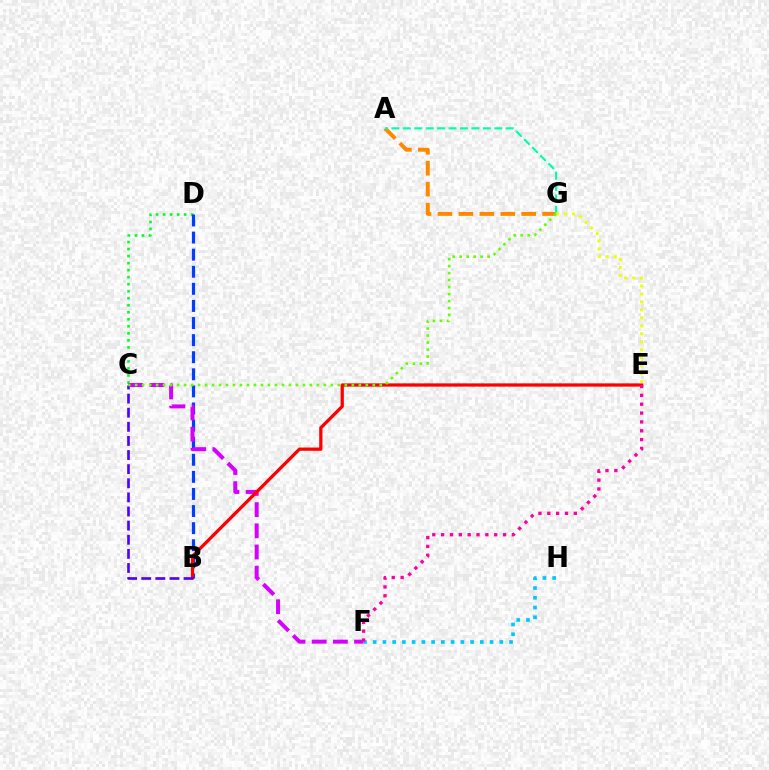{('C', 'D'): [{'color': '#00ff27', 'line_style': 'dotted', 'thickness': 1.91}], ('A', 'G'): [{'color': '#ff8800', 'line_style': 'dashed', 'thickness': 2.84}, {'color': '#00ffaf', 'line_style': 'dashed', 'thickness': 1.55}], ('B', 'D'): [{'color': '#003fff', 'line_style': 'dashed', 'thickness': 2.32}], ('C', 'F'): [{'color': '#d600ff', 'line_style': 'dashed', 'thickness': 2.88}], ('B', 'E'): [{'color': '#ff0000', 'line_style': 'solid', 'thickness': 2.35}], ('F', 'H'): [{'color': '#00c7ff', 'line_style': 'dotted', 'thickness': 2.65}], ('E', 'F'): [{'color': '#ff00a0', 'line_style': 'dotted', 'thickness': 2.4}], ('E', 'G'): [{'color': '#eeff00', 'line_style': 'dotted', 'thickness': 2.17}], ('B', 'C'): [{'color': '#4f00ff', 'line_style': 'dashed', 'thickness': 1.92}], ('C', 'G'): [{'color': '#66ff00', 'line_style': 'dotted', 'thickness': 1.9}]}